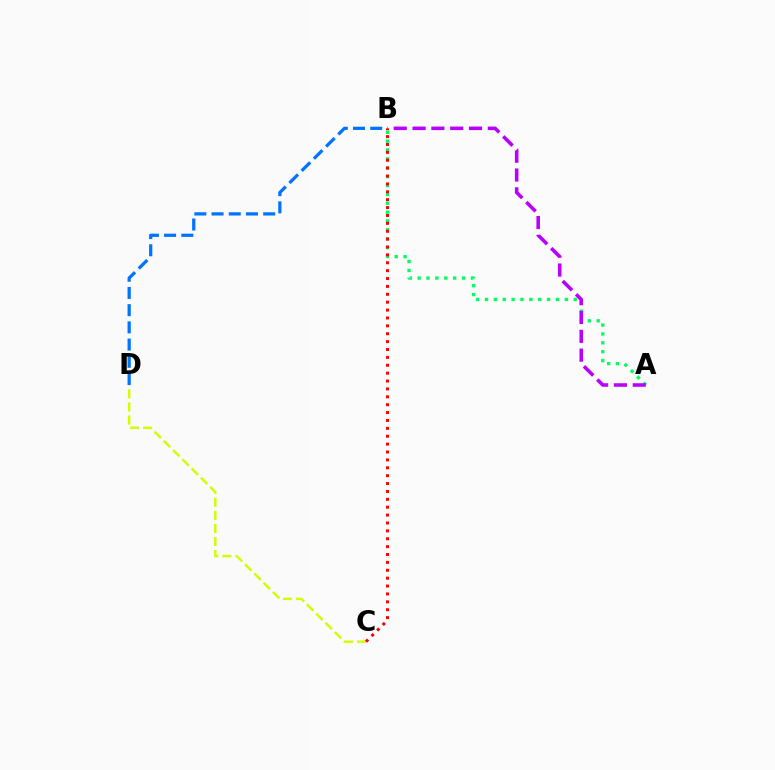{('C', 'D'): [{'color': '#d1ff00', 'line_style': 'dashed', 'thickness': 1.78}], ('B', 'D'): [{'color': '#0074ff', 'line_style': 'dashed', 'thickness': 2.34}], ('A', 'B'): [{'color': '#00ff5c', 'line_style': 'dotted', 'thickness': 2.41}, {'color': '#b900ff', 'line_style': 'dashed', 'thickness': 2.56}], ('B', 'C'): [{'color': '#ff0000', 'line_style': 'dotted', 'thickness': 2.14}]}